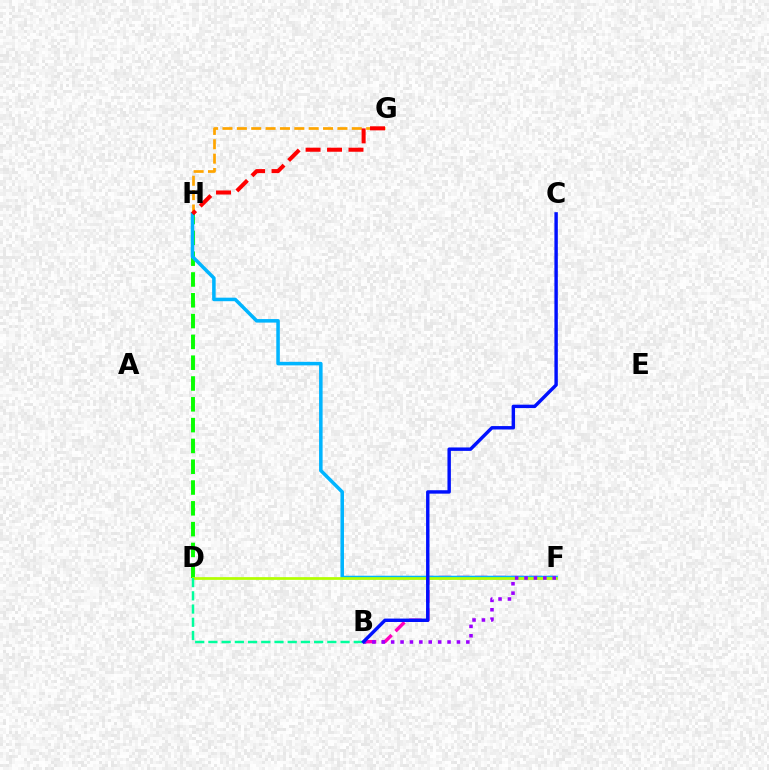{('G', 'H'): [{'color': '#ffa500', 'line_style': 'dashed', 'thickness': 1.95}, {'color': '#ff0000', 'line_style': 'dashed', 'thickness': 2.91}], ('B', 'F'): [{'color': '#ff00bd', 'line_style': 'dashed', 'thickness': 2.46}, {'color': '#9b00ff', 'line_style': 'dotted', 'thickness': 2.55}], ('D', 'H'): [{'color': '#08ff00', 'line_style': 'dashed', 'thickness': 2.83}], ('F', 'H'): [{'color': '#00b5ff', 'line_style': 'solid', 'thickness': 2.54}], ('D', 'F'): [{'color': '#b3ff00', 'line_style': 'solid', 'thickness': 1.96}], ('B', 'D'): [{'color': '#00ff9d', 'line_style': 'dashed', 'thickness': 1.8}], ('B', 'C'): [{'color': '#0010ff', 'line_style': 'solid', 'thickness': 2.46}]}